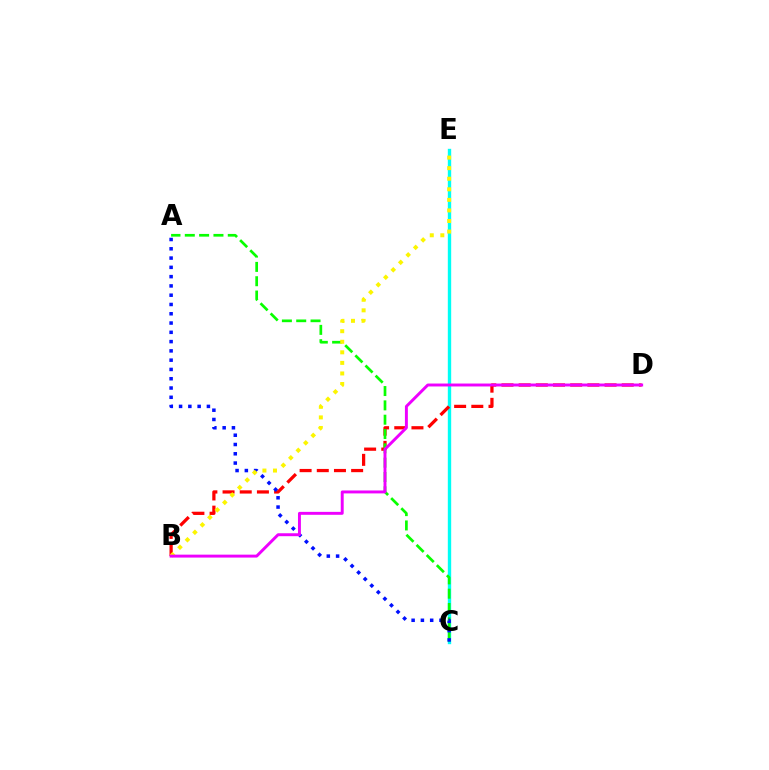{('C', 'E'): [{'color': '#00fff6', 'line_style': 'solid', 'thickness': 2.42}], ('B', 'D'): [{'color': '#ff0000', 'line_style': 'dashed', 'thickness': 2.33}, {'color': '#ee00ff', 'line_style': 'solid', 'thickness': 2.11}], ('A', 'C'): [{'color': '#08ff00', 'line_style': 'dashed', 'thickness': 1.95}, {'color': '#0010ff', 'line_style': 'dotted', 'thickness': 2.52}], ('B', 'E'): [{'color': '#fcf500', 'line_style': 'dotted', 'thickness': 2.87}]}